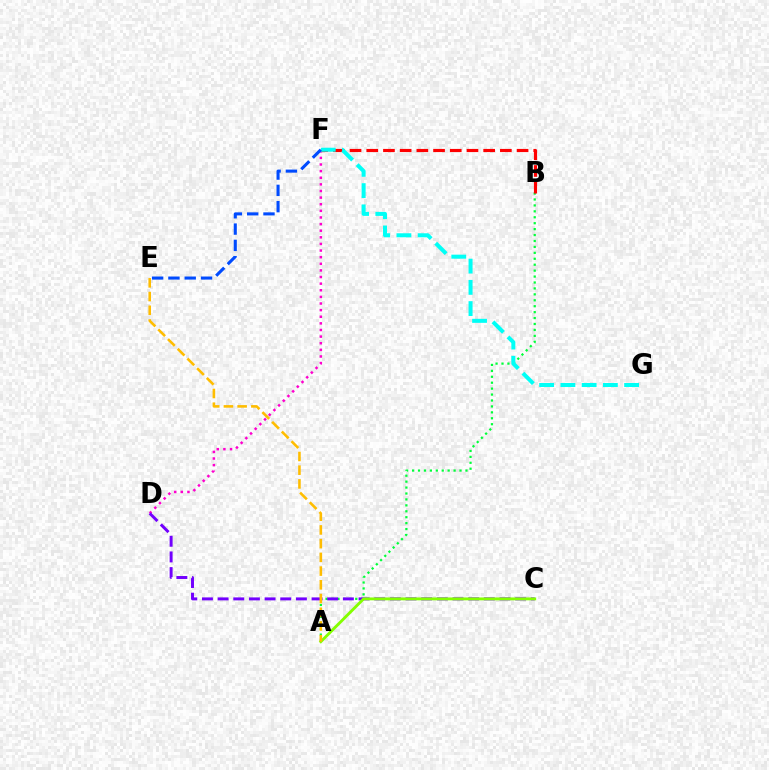{('A', 'B'): [{'color': '#00ff39', 'line_style': 'dotted', 'thickness': 1.61}], ('D', 'F'): [{'color': '#ff00cf', 'line_style': 'dotted', 'thickness': 1.8}], ('C', 'D'): [{'color': '#7200ff', 'line_style': 'dashed', 'thickness': 2.13}], ('B', 'F'): [{'color': '#ff0000', 'line_style': 'dashed', 'thickness': 2.27}], ('A', 'C'): [{'color': '#84ff00', 'line_style': 'solid', 'thickness': 2.06}], ('A', 'E'): [{'color': '#ffbd00', 'line_style': 'dashed', 'thickness': 1.86}], ('F', 'G'): [{'color': '#00fff6', 'line_style': 'dashed', 'thickness': 2.89}], ('E', 'F'): [{'color': '#004bff', 'line_style': 'dashed', 'thickness': 2.21}]}